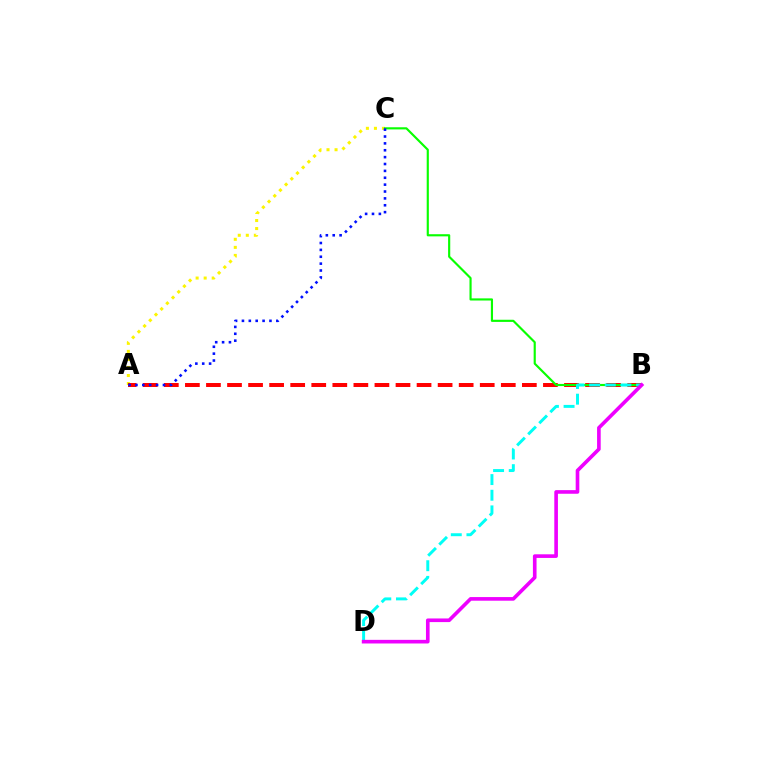{('A', 'C'): [{'color': '#fcf500', 'line_style': 'dotted', 'thickness': 2.18}, {'color': '#0010ff', 'line_style': 'dotted', 'thickness': 1.87}], ('A', 'B'): [{'color': '#ff0000', 'line_style': 'dashed', 'thickness': 2.86}], ('B', 'C'): [{'color': '#08ff00', 'line_style': 'solid', 'thickness': 1.55}], ('B', 'D'): [{'color': '#00fff6', 'line_style': 'dashed', 'thickness': 2.13}, {'color': '#ee00ff', 'line_style': 'solid', 'thickness': 2.61}]}